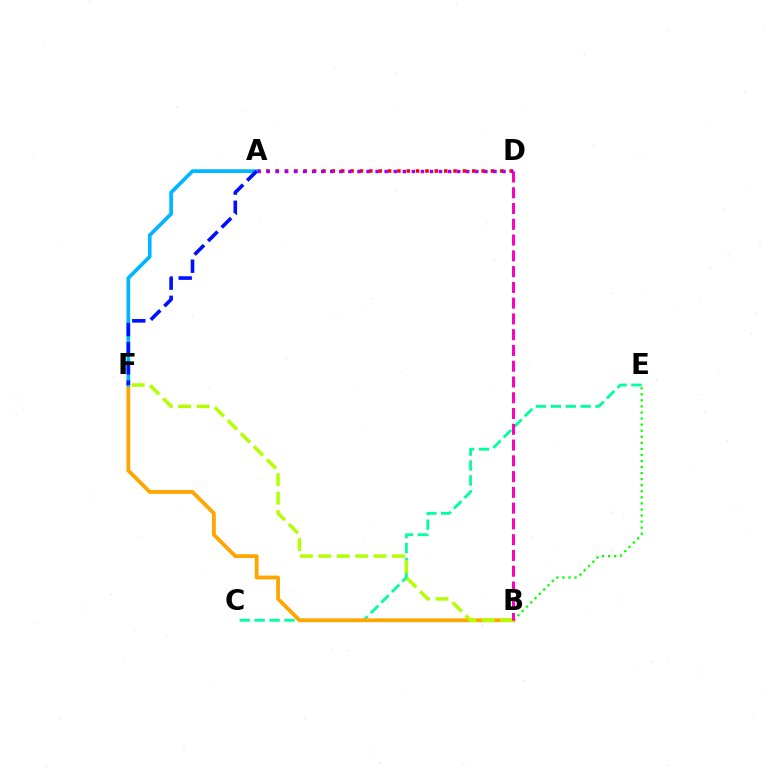{('C', 'E'): [{'color': '#00ff9d', 'line_style': 'dashed', 'thickness': 2.03}], ('B', 'F'): [{'color': '#ffa500', 'line_style': 'solid', 'thickness': 2.74}, {'color': '#b3ff00', 'line_style': 'dashed', 'thickness': 2.5}], ('B', 'E'): [{'color': '#08ff00', 'line_style': 'dotted', 'thickness': 1.65}], ('A', 'D'): [{'color': '#ff0000', 'line_style': 'dotted', 'thickness': 2.54}, {'color': '#9b00ff', 'line_style': 'dotted', 'thickness': 2.46}], ('B', 'D'): [{'color': '#ff00bd', 'line_style': 'dashed', 'thickness': 2.14}], ('A', 'F'): [{'color': '#00b5ff', 'line_style': 'solid', 'thickness': 2.65}, {'color': '#0010ff', 'line_style': 'dashed', 'thickness': 2.6}]}